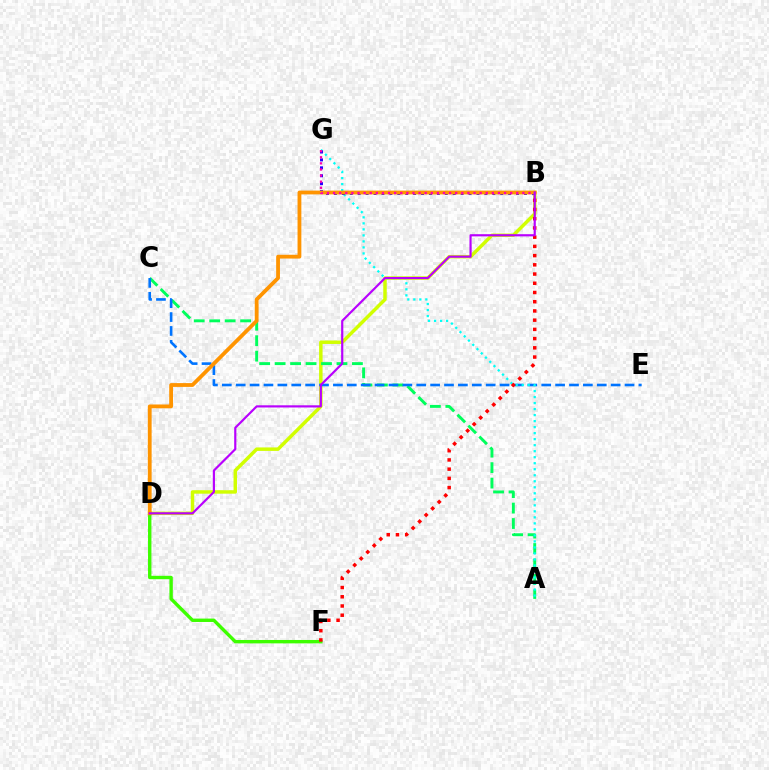{('B', 'D'): [{'color': '#d1ff00', 'line_style': 'solid', 'thickness': 2.5}, {'color': '#ff9400', 'line_style': 'solid', 'thickness': 2.74}, {'color': '#b900ff', 'line_style': 'solid', 'thickness': 1.57}], ('A', 'C'): [{'color': '#00ff5c', 'line_style': 'dashed', 'thickness': 2.1}], ('C', 'E'): [{'color': '#0074ff', 'line_style': 'dashed', 'thickness': 1.89}], ('A', 'G'): [{'color': '#00fff6', 'line_style': 'dotted', 'thickness': 1.63}], ('D', 'F'): [{'color': '#3dff00', 'line_style': 'solid', 'thickness': 2.44}], ('B', 'F'): [{'color': '#ff0000', 'line_style': 'dotted', 'thickness': 2.51}], ('B', 'G'): [{'color': '#2500ff', 'line_style': 'dotted', 'thickness': 2.15}, {'color': '#ff00ac', 'line_style': 'dotted', 'thickness': 1.66}]}